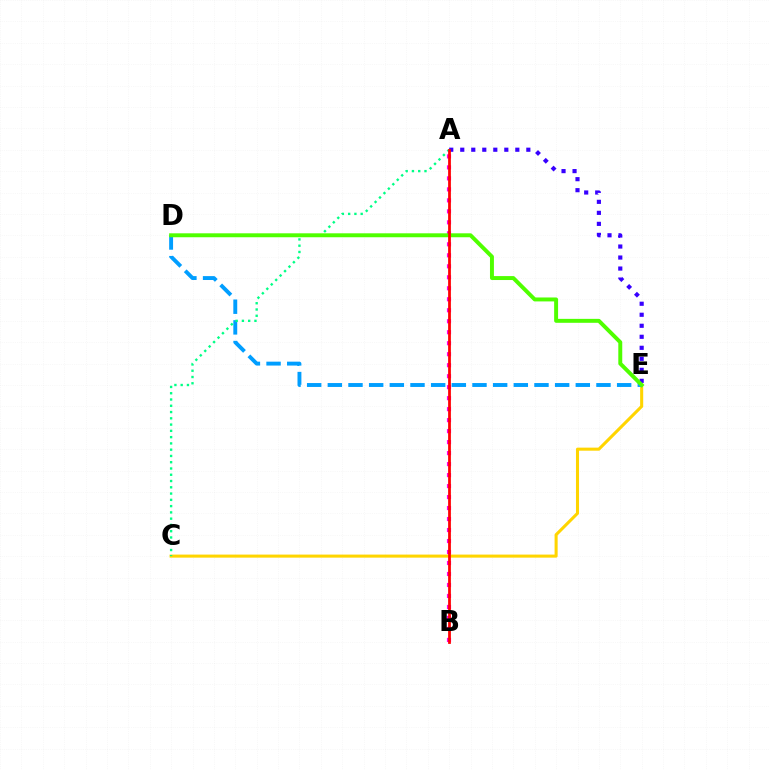{('C', 'E'): [{'color': '#ffd500', 'line_style': 'solid', 'thickness': 2.2}], ('D', 'E'): [{'color': '#009eff', 'line_style': 'dashed', 'thickness': 2.81}, {'color': '#4fff00', 'line_style': 'solid', 'thickness': 2.84}], ('A', 'C'): [{'color': '#00ff86', 'line_style': 'dotted', 'thickness': 1.7}], ('A', 'E'): [{'color': '#3700ff', 'line_style': 'dotted', 'thickness': 2.99}], ('A', 'B'): [{'color': '#ff00ed', 'line_style': 'dotted', 'thickness': 2.99}, {'color': '#ff0000', 'line_style': 'solid', 'thickness': 1.99}]}